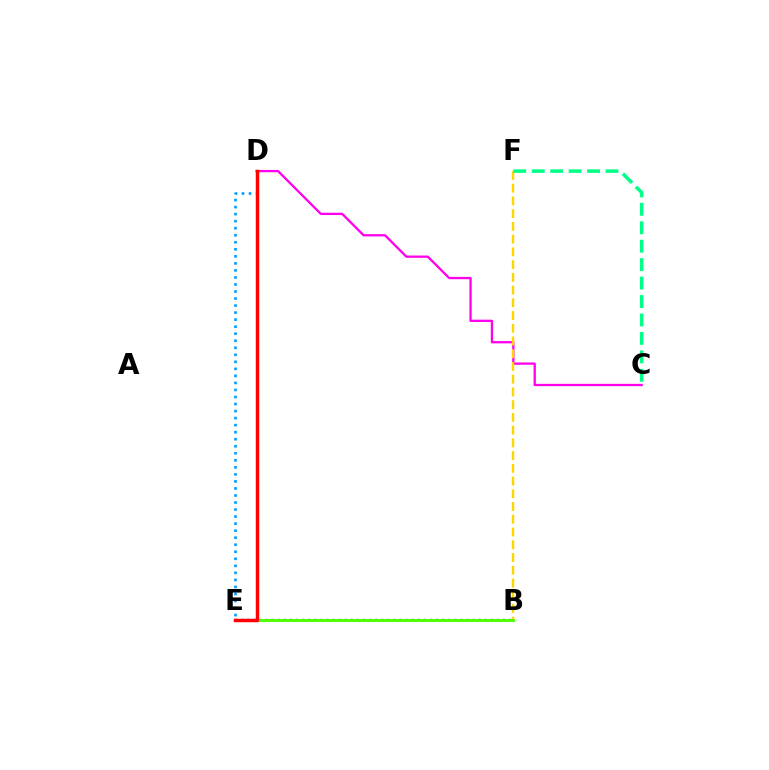{('C', 'D'): [{'color': '#ff00ed', 'line_style': 'solid', 'thickness': 1.65}], ('B', 'F'): [{'color': '#ffd500', 'line_style': 'dashed', 'thickness': 1.73}], ('B', 'E'): [{'color': '#3700ff', 'line_style': 'dotted', 'thickness': 1.65}, {'color': '#4fff00', 'line_style': 'solid', 'thickness': 2.12}], ('C', 'F'): [{'color': '#00ff86', 'line_style': 'dashed', 'thickness': 2.51}], ('D', 'E'): [{'color': '#009eff', 'line_style': 'dotted', 'thickness': 1.91}, {'color': '#ff0000', 'line_style': 'solid', 'thickness': 2.5}]}